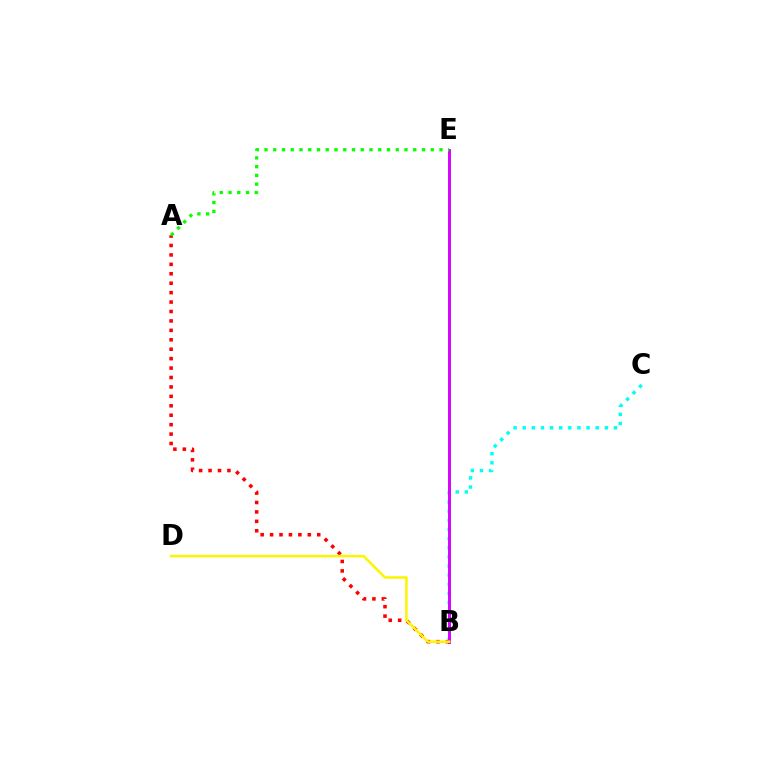{('B', 'C'): [{'color': '#00fff6', 'line_style': 'dotted', 'thickness': 2.48}], ('B', 'E'): [{'color': '#0010ff', 'line_style': 'solid', 'thickness': 1.87}, {'color': '#ee00ff', 'line_style': 'solid', 'thickness': 1.87}], ('A', 'B'): [{'color': '#ff0000', 'line_style': 'dotted', 'thickness': 2.56}], ('B', 'D'): [{'color': '#fcf500', 'line_style': 'solid', 'thickness': 1.82}], ('A', 'E'): [{'color': '#08ff00', 'line_style': 'dotted', 'thickness': 2.38}]}